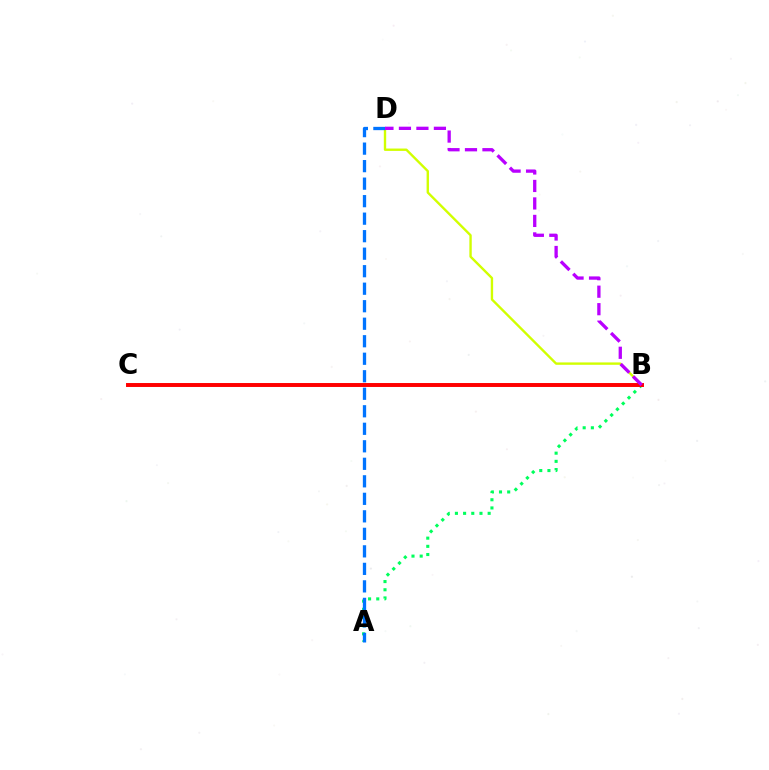{('A', 'B'): [{'color': '#00ff5c', 'line_style': 'dotted', 'thickness': 2.22}], ('B', 'D'): [{'color': '#d1ff00', 'line_style': 'solid', 'thickness': 1.71}, {'color': '#b900ff', 'line_style': 'dashed', 'thickness': 2.38}], ('A', 'D'): [{'color': '#0074ff', 'line_style': 'dashed', 'thickness': 2.38}], ('B', 'C'): [{'color': '#ff0000', 'line_style': 'solid', 'thickness': 2.84}]}